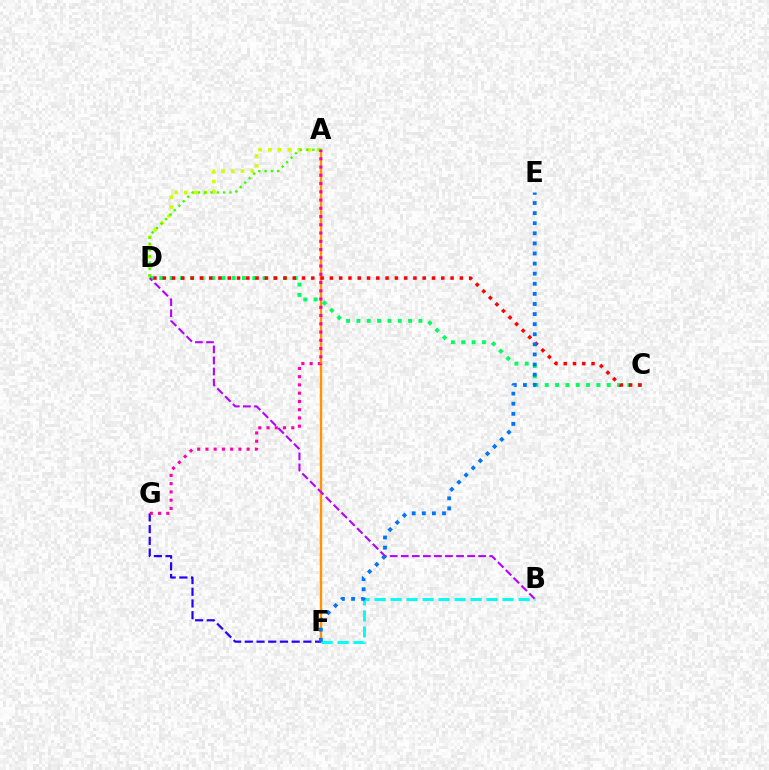{('A', 'D'): [{'color': '#d1ff00', 'line_style': 'dotted', 'thickness': 2.65}, {'color': '#3dff00', 'line_style': 'dotted', 'thickness': 1.71}], ('A', 'F'): [{'color': '#ff9400', 'line_style': 'solid', 'thickness': 1.72}], ('F', 'G'): [{'color': '#2500ff', 'line_style': 'dashed', 'thickness': 1.59}], ('C', 'D'): [{'color': '#00ff5c', 'line_style': 'dotted', 'thickness': 2.81}, {'color': '#ff0000', 'line_style': 'dotted', 'thickness': 2.52}], ('B', 'D'): [{'color': '#b900ff', 'line_style': 'dashed', 'thickness': 1.5}], ('A', 'G'): [{'color': '#ff00ac', 'line_style': 'dotted', 'thickness': 2.24}], ('B', 'F'): [{'color': '#00fff6', 'line_style': 'dashed', 'thickness': 2.17}], ('E', 'F'): [{'color': '#0074ff', 'line_style': 'dotted', 'thickness': 2.74}]}